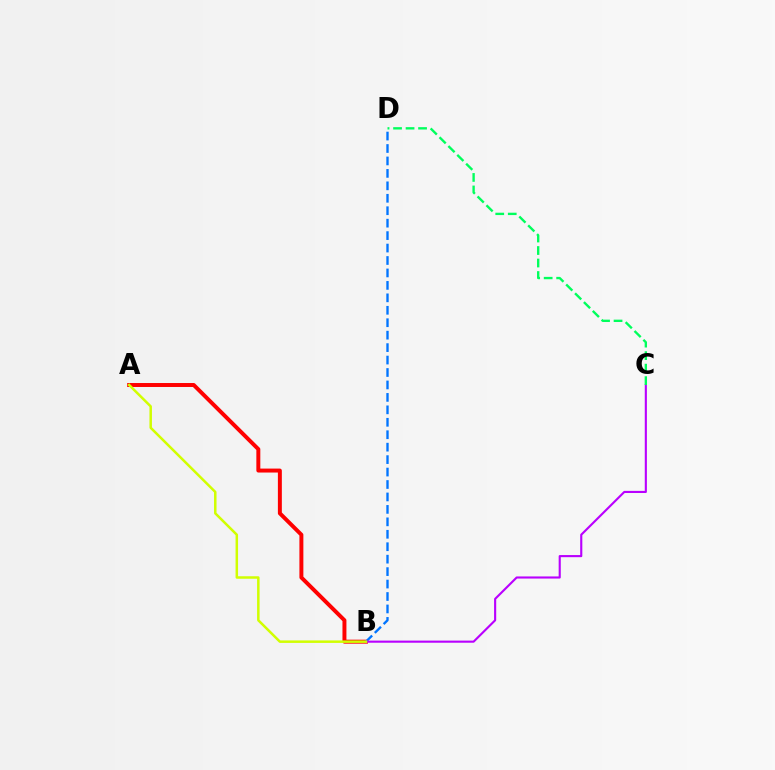{('A', 'B'): [{'color': '#ff0000', 'line_style': 'solid', 'thickness': 2.85}, {'color': '#d1ff00', 'line_style': 'solid', 'thickness': 1.8}], ('B', 'D'): [{'color': '#0074ff', 'line_style': 'dashed', 'thickness': 1.69}], ('B', 'C'): [{'color': '#b900ff', 'line_style': 'solid', 'thickness': 1.53}], ('C', 'D'): [{'color': '#00ff5c', 'line_style': 'dashed', 'thickness': 1.7}]}